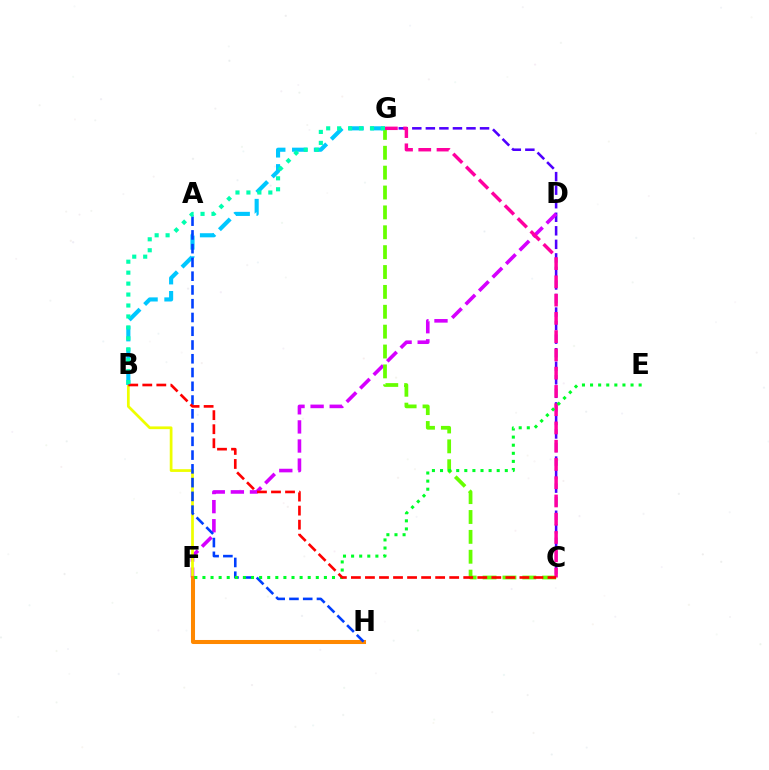{('C', 'G'): [{'color': '#4f00ff', 'line_style': 'dashed', 'thickness': 1.84}, {'color': '#66ff00', 'line_style': 'dashed', 'thickness': 2.7}, {'color': '#ff00a0', 'line_style': 'dashed', 'thickness': 2.48}], ('D', 'F'): [{'color': '#d600ff', 'line_style': 'dashed', 'thickness': 2.59}], ('B', 'F'): [{'color': '#eeff00', 'line_style': 'solid', 'thickness': 1.97}], ('B', 'G'): [{'color': '#00c7ff', 'line_style': 'dashed', 'thickness': 2.96}, {'color': '#00ffaf', 'line_style': 'dotted', 'thickness': 2.97}], ('F', 'H'): [{'color': '#ff8800', 'line_style': 'solid', 'thickness': 2.91}], ('A', 'H'): [{'color': '#003fff', 'line_style': 'dashed', 'thickness': 1.87}], ('E', 'F'): [{'color': '#00ff27', 'line_style': 'dotted', 'thickness': 2.2}], ('B', 'C'): [{'color': '#ff0000', 'line_style': 'dashed', 'thickness': 1.91}]}